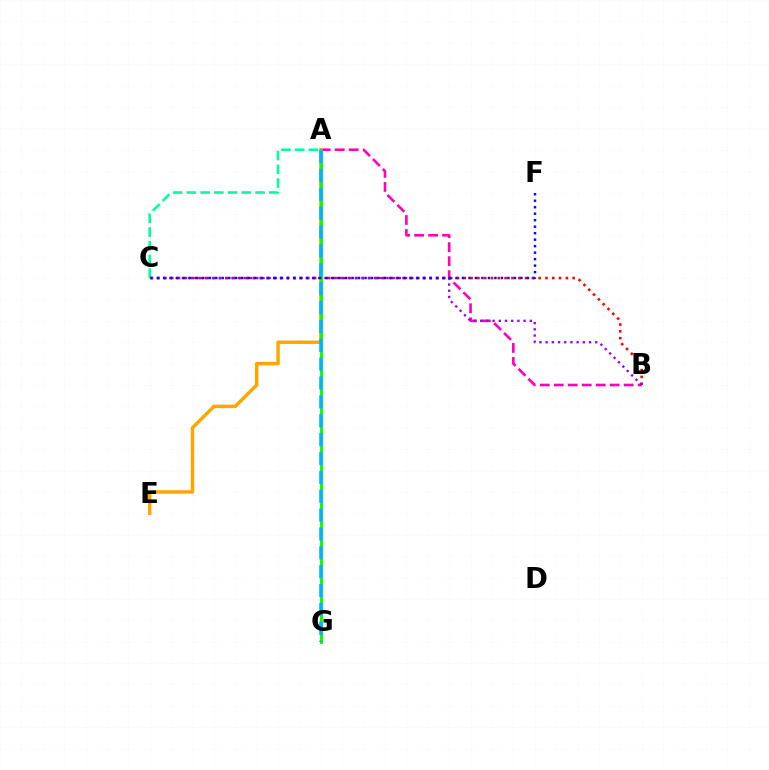{('A', 'G'): [{'color': '#b3ff00', 'line_style': 'dashed', 'thickness': 1.58}, {'color': '#08ff00', 'line_style': 'solid', 'thickness': 2.1}, {'color': '#00b5ff', 'line_style': 'dashed', 'thickness': 2.56}], ('A', 'B'): [{'color': '#ff00bd', 'line_style': 'dashed', 'thickness': 1.9}], ('B', 'C'): [{'color': '#ff0000', 'line_style': 'dotted', 'thickness': 1.85}, {'color': '#9b00ff', 'line_style': 'dotted', 'thickness': 1.68}], ('A', 'C'): [{'color': '#00ff9d', 'line_style': 'dashed', 'thickness': 1.87}], ('A', 'E'): [{'color': '#ffa500', 'line_style': 'solid', 'thickness': 2.49}], ('C', 'F'): [{'color': '#0010ff', 'line_style': 'dotted', 'thickness': 1.76}]}